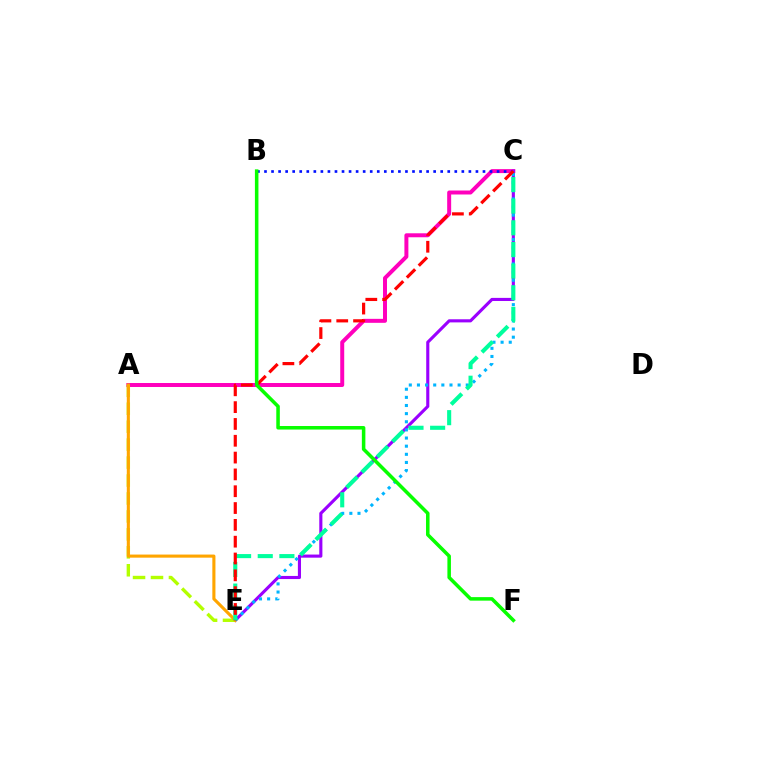{('A', 'C'): [{'color': '#ff00bd', 'line_style': 'solid', 'thickness': 2.86}], ('B', 'C'): [{'color': '#0010ff', 'line_style': 'dotted', 'thickness': 1.91}], ('C', 'E'): [{'color': '#9b00ff', 'line_style': 'solid', 'thickness': 2.24}, {'color': '#00b5ff', 'line_style': 'dotted', 'thickness': 2.21}, {'color': '#00ff9d', 'line_style': 'dashed', 'thickness': 2.94}, {'color': '#ff0000', 'line_style': 'dashed', 'thickness': 2.28}], ('A', 'E'): [{'color': '#b3ff00', 'line_style': 'dashed', 'thickness': 2.44}, {'color': '#ffa500', 'line_style': 'solid', 'thickness': 2.23}], ('B', 'F'): [{'color': '#08ff00', 'line_style': 'solid', 'thickness': 2.54}]}